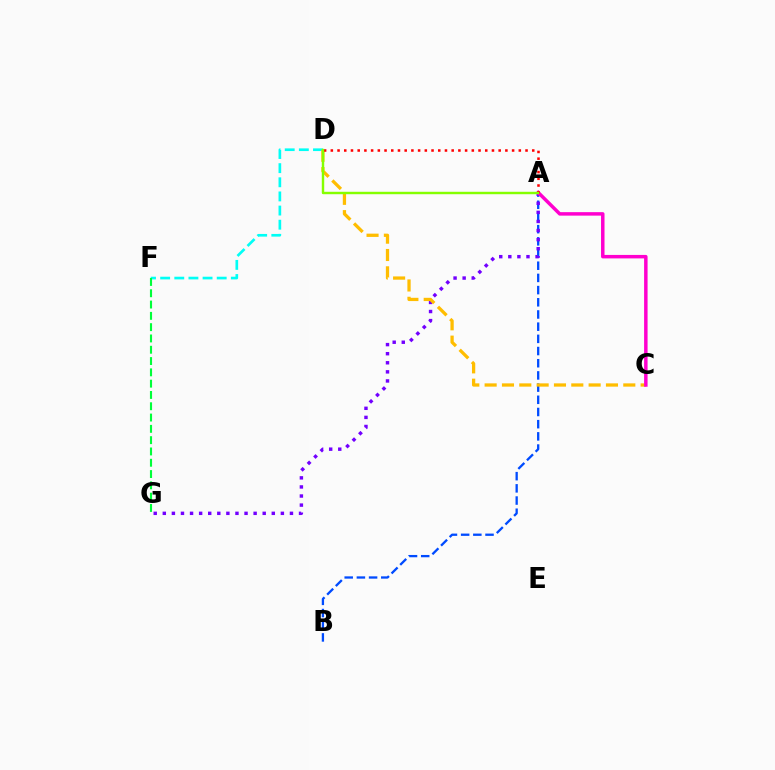{('D', 'F'): [{'color': '#00fff6', 'line_style': 'dashed', 'thickness': 1.92}], ('A', 'B'): [{'color': '#004bff', 'line_style': 'dashed', 'thickness': 1.66}], ('A', 'G'): [{'color': '#7200ff', 'line_style': 'dotted', 'thickness': 2.47}], ('C', 'D'): [{'color': '#ffbd00', 'line_style': 'dashed', 'thickness': 2.35}], ('A', 'C'): [{'color': '#ff00cf', 'line_style': 'solid', 'thickness': 2.51}], ('A', 'D'): [{'color': '#ff0000', 'line_style': 'dotted', 'thickness': 1.82}, {'color': '#84ff00', 'line_style': 'solid', 'thickness': 1.75}], ('F', 'G'): [{'color': '#00ff39', 'line_style': 'dashed', 'thickness': 1.54}]}